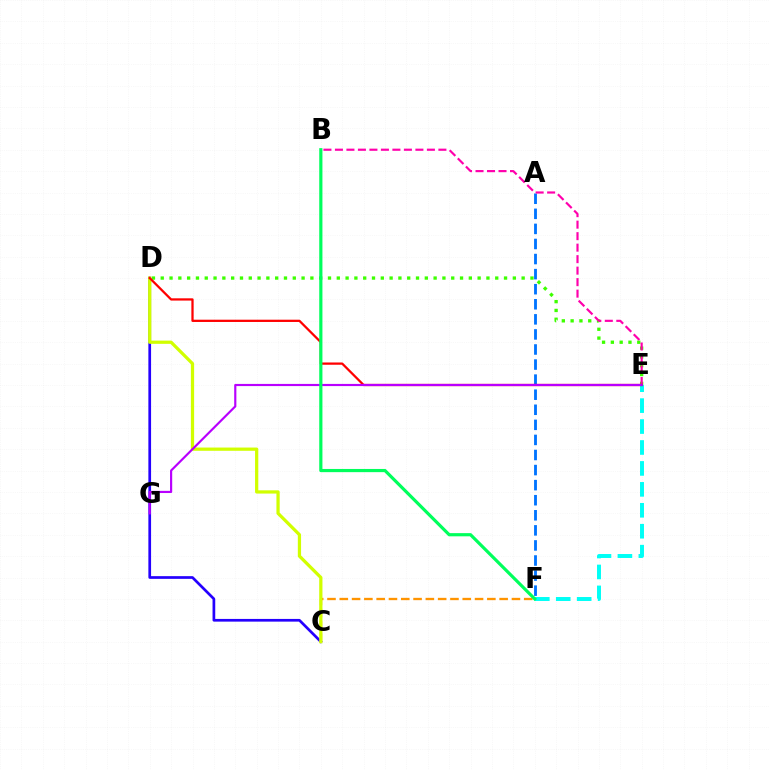{('C', 'D'): [{'color': '#2500ff', 'line_style': 'solid', 'thickness': 1.95}, {'color': '#d1ff00', 'line_style': 'solid', 'thickness': 2.33}], ('A', 'F'): [{'color': '#0074ff', 'line_style': 'dashed', 'thickness': 2.05}], ('E', 'F'): [{'color': '#00fff6', 'line_style': 'dashed', 'thickness': 2.84}], ('C', 'F'): [{'color': '#ff9400', 'line_style': 'dashed', 'thickness': 1.67}], ('D', 'E'): [{'color': '#3dff00', 'line_style': 'dotted', 'thickness': 2.39}, {'color': '#ff0000', 'line_style': 'solid', 'thickness': 1.63}], ('B', 'E'): [{'color': '#ff00ac', 'line_style': 'dashed', 'thickness': 1.56}], ('E', 'G'): [{'color': '#b900ff', 'line_style': 'solid', 'thickness': 1.56}], ('B', 'F'): [{'color': '#00ff5c', 'line_style': 'solid', 'thickness': 2.29}]}